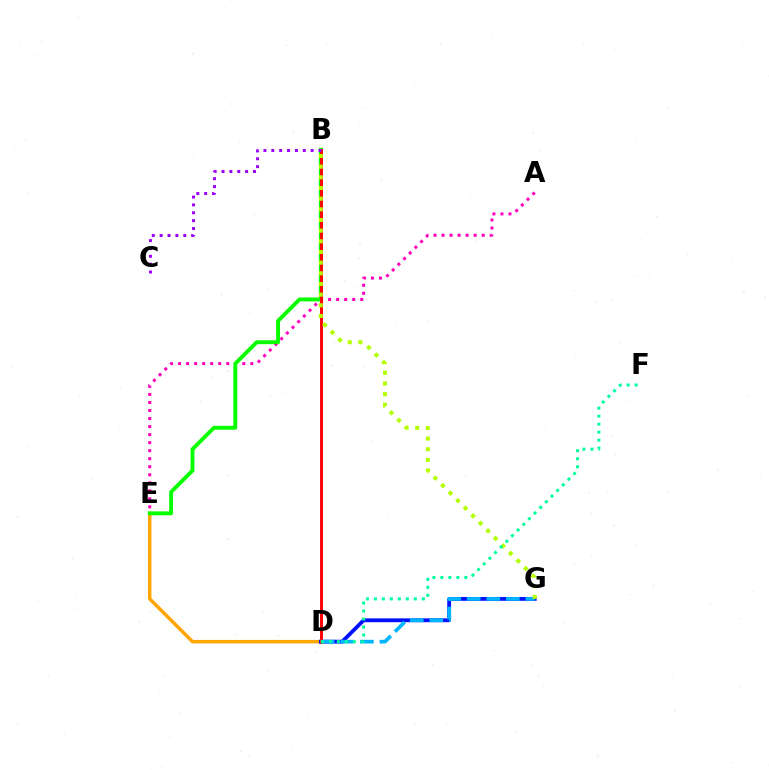{('D', 'E'): [{'color': '#ffa500', 'line_style': 'solid', 'thickness': 2.51}], ('D', 'G'): [{'color': '#0010ff', 'line_style': 'solid', 'thickness': 2.75}, {'color': '#00b5ff', 'line_style': 'dashed', 'thickness': 2.66}], ('A', 'E'): [{'color': '#ff00bd', 'line_style': 'dotted', 'thickness': 2.18}], ('B', 'E'): [{'color': '#08ff00', 'line_style': 'solid', 'thickness': 2.79}], ('B', 'D'): [{'color': '#ff0000', 'line_style': 'solid', 'thickness': 2.12}], ('B', 'C'): [{'color': '#9b00ff', 'line_style': 'dotted', 'thickness': 2.14}], ('B', 'G'): [{'color': '#b3ff00', 'line_style': 'dotted', 'thickness': 2.9}], ('D', 'F'): [{'color': '#00ff9d', 'line_style': 'dotted', 'thickness': 2.17}]}